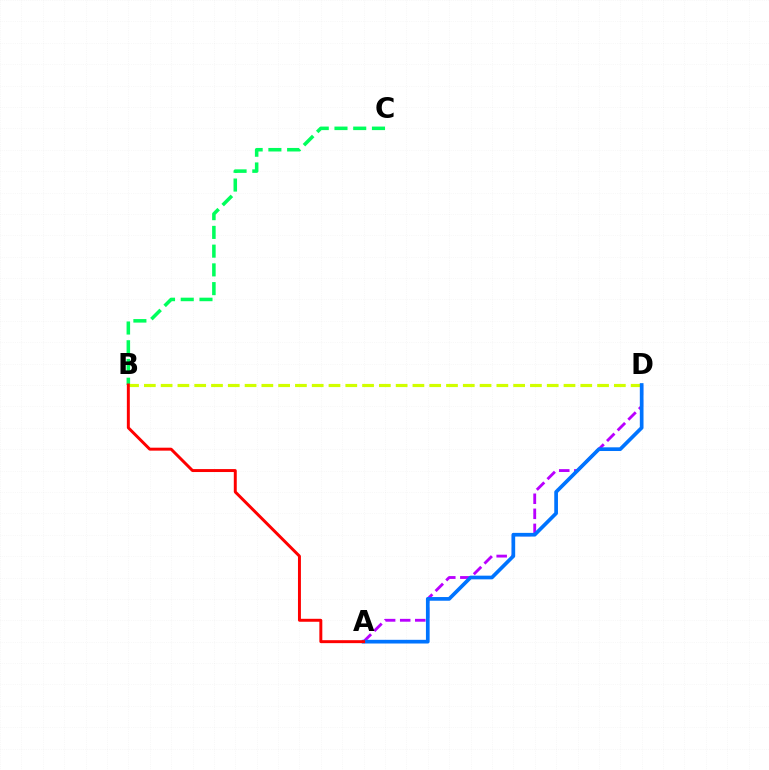{('A', 'D'): [{'color': '#b900ff', 'line_style': 'dashed', 'thickness': 2.05}, {'color': '#0074ff', 'line_style': 'solid', 'thickness': 2.66}], ('B', 'C'): [{'color': '#00ff5c', 'line_style': 'dashed', 'thickness': 2.55}], ('B', 'D'): [{'color': '#d1ff00', 'line_style': 'dashed', 'thickness': 2.28}], ('A', 'B'): [{'color': '#ff0000', 'line_style': 'solid', 'thickness': 2.13}]}